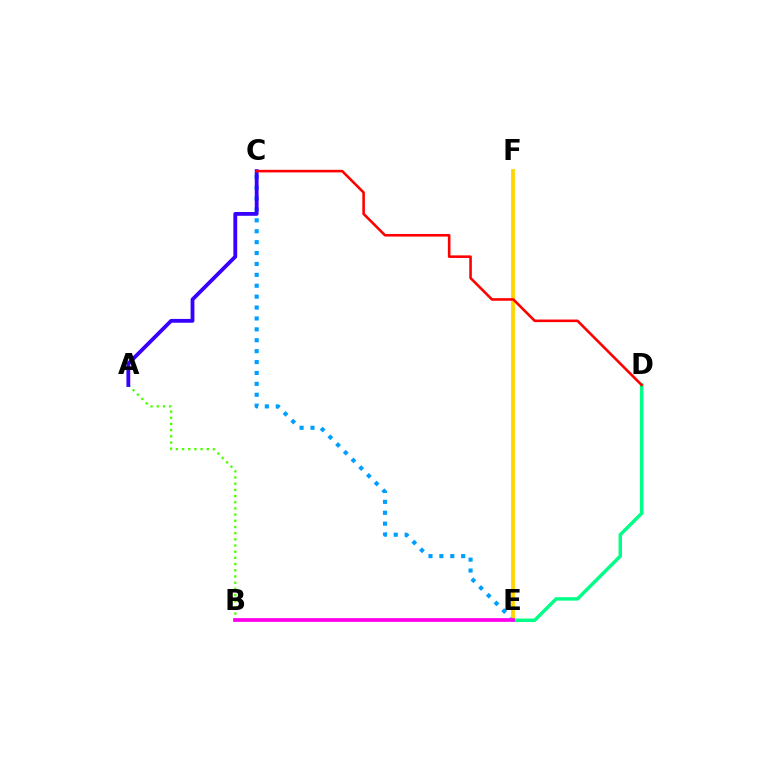{('A', 'B'): [{'color': '#4fff00', 'line_style': 'dotted', 'thickness': 1.68}], ('C', 'E'): [{'color': '#009eff', 'line_style': 'dotted', 'thickness': 2.96}], ('E', 'F'): [{'color': '#ffd500', 'line_style': 'solid', 'thickness': 2.74}], ('A', 'C'): [{'color': '#3700ff', 'line_style': 'solid', 'thickness': 2.74}], ('D', 'E'): [{'color': '#00ff86', 'line_style': 'solid', 'thickness': 2.49}], ('C', 'D'): [{'color': '#ff0000', 'line_style': 'solid', 'thickness': 1.87}], ('B', 'E'): [{'color': '#ff00ed', 'line_style': 'solid', 'thickness': 2.7}]}